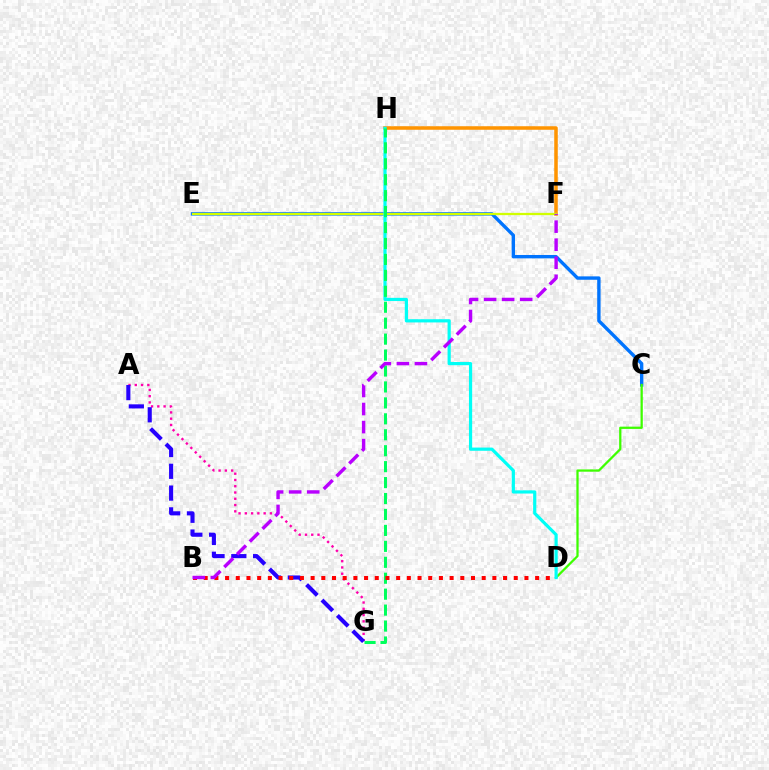{('F', 'H'): [{'color': '#ff9400', 'line_style': 'solid', 'thickness': 2.54}], ('C', 'E'): [{'color': '#0074ff', 'line_style': 'solid', 'thickness': 2.43}], ('C', 'D'): [{'color': '#3dff00', 'line_style': 'solid', 'thickness': 1.63}], ('E', 'F'): [{'color': '#d1ff00', 'line_style': 'solid', 'thickness': 1.63}], ('D', 'H'): [{'color': '#00fff6', 'line_style': 'solid', 'thickness': 2.3}], ('A', 'G'): [{'color': '#ff00ac', 'line_style': 'dotted', 'thickness': 1.7}, {'color': '#2500ff', 'line_style': 'dashed', 'thickness': 2.96}], ('G', 'H'): [{'color': '#00ff5c', 'line_style': 'dashed', 'thickness': 2.17}], ('B', 'D'): [{'color': '#ff0000', 'line_style': 'dotted', 'thickness': 2.9}], ('B', 'F'): [{'color': '#b900ff', 'line_style': 'dashed', 'thickness': 2.45}]}